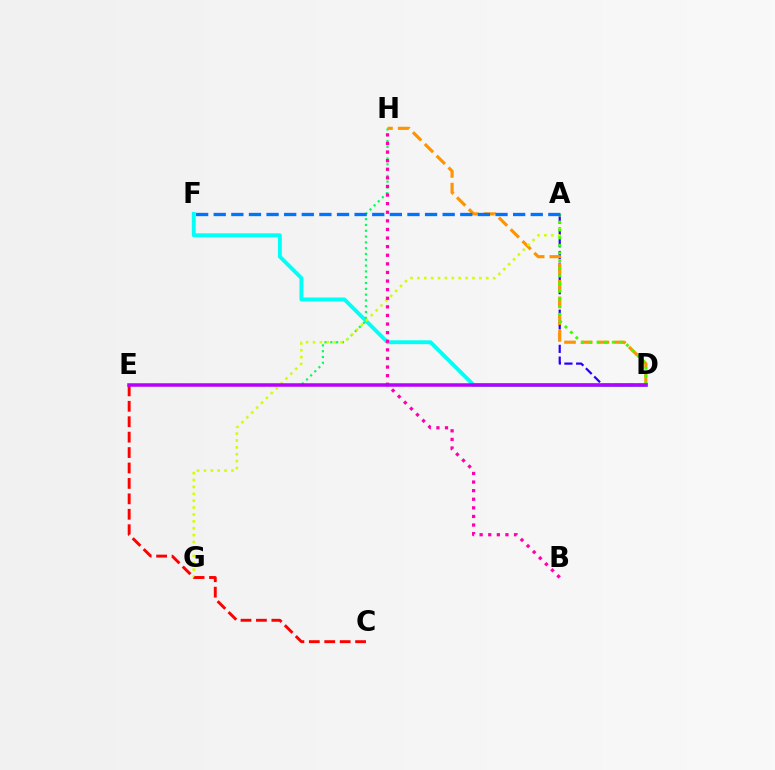{('D', 'F'): [{'color': '#00fff6', 'line_style': 'solid', 'thickness': 2.79}], ('A', 'D'): [{'color': '#2500ff', 'line_style': 'dashed', 'thickness': 1.59}, {'color': '#3dff00', 'line_style': 'dotted', 'thickness': 2.08}], ('E', 'H'): [{'color': '#00ff5c', 'line_style': 'dotted', 'thickness': 1.58}], ('D', 'H'): [{'color': '#ff9400', 'line_style': 'dashed', 'thickness': 2.27}], ('A', 'G'): [{'color': '#d1ff00', 'line_style': 'dotted', 'thickness': 1.87}], ('C', 'E'): [{'color': '#ff0000', 'line_style': 'dashed', 'thickness': 2.1}], ('A', 'F'): [{'color': '#0074ff', 'line_style': 'dashed', 'thickness': 2.39}], ('B', 'H'): [{'color': '#ff00ac', 'line_style': 'dotted', 'thickness': 2.34}], ('D', 'E'): [{'color': '#b900ff', 'line_style': 'solid', 'thickness': 2.53}]}